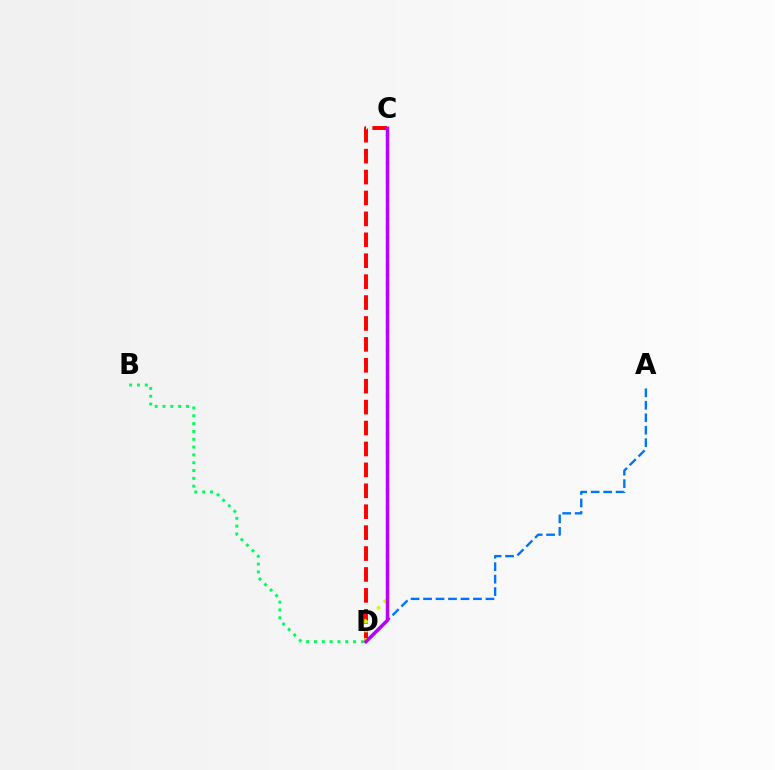{('C', 'D'): [{'color': '#ff0000', 'line_style': 'dashed', 'thickness': 2.84}, {'color': '#d1ff00', 'line_style': 'dotted', 'thickness': 2.54}, {'color': '#b900ff', 'line_style': 'solid', 'thickness': 2.5}], ('A', 'D'): [{'color': '#0074ff', 'line_style': 'dashed', 'thickness': 1.69}], ('B', 'D'): [{'color': '#00ff5c', 'line_style': 'dotted', 'thickness': 2.13}]}